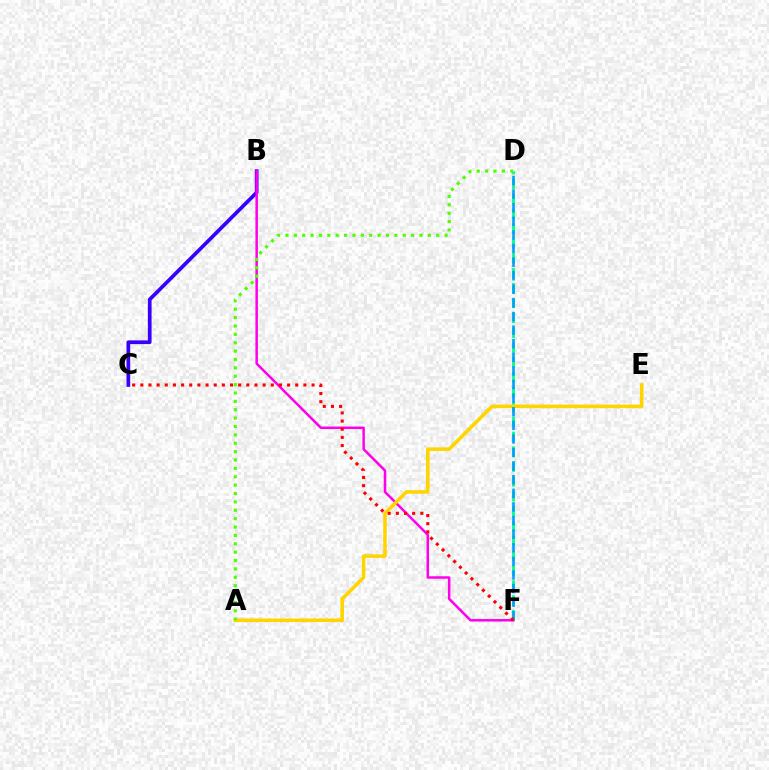{('B', 'C'): [{'color': '#3700ff', 'line_style': 'solid', 'thickness': 2.67}], ('D', 'F'): [{'color': '#00ff86', 'line_style': 'dashed', 'thickness': 2.02}, {'color': '#009eff', 'line_style': 'dashed', 'thickness': 1.85}], ('B', 'F'): [{'color': '#ff00ed', 'line_style': 'solid', 'thickness': 1.8}], ('A', 'E'): [{'color': '#ffd500', 'line_style': 'solid', 'thickness': 2.57}], ('C', 'F'): [{'color': '#ff0000', 'line_style': 'dotted', 'thickness': 2.22}], ('A', 'D'): [{'color': '#4fff00', 'line_style': 'dotted', 'thickness': 2.28}]}